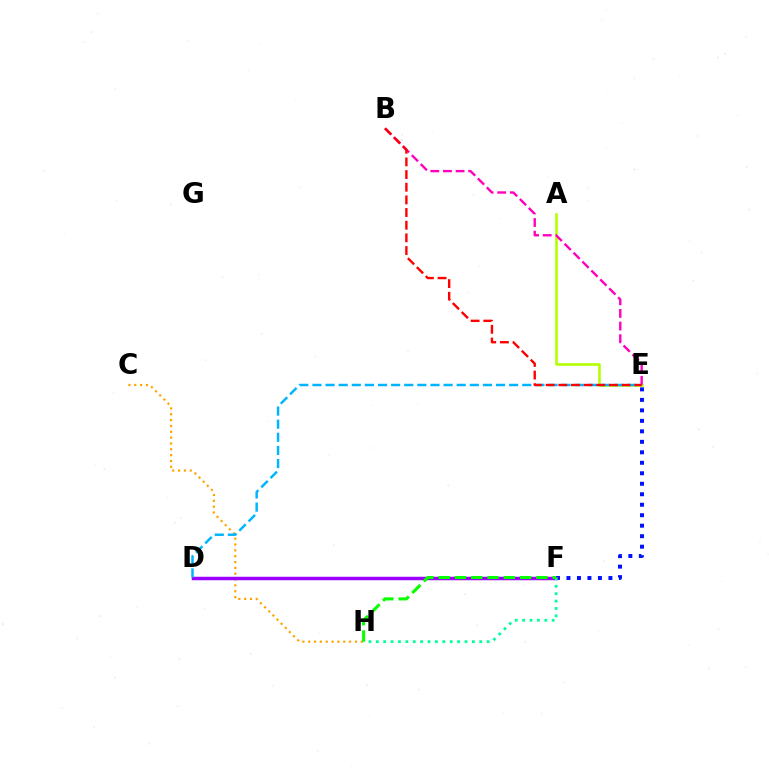{('E', 'F'): [{'color': '#0010ff', 'line_style': 'dotted', 'thickness': 2.85}], ('C', 'H'): [{'color': '#ffa500', 'line_style': 'dotted', 'thickness': 1.59}], ('D', 'F'): [{'color': '#9b00ff', 'line_style': 'solid', 'thickness': 2.5}], ('A', 'E'): [{'color': '#b3ff00', 'line_style': 'solid', 'thickness': 1.87}], ('D', 'E'): [{'color': '#00b5ff', 'line_style': 'dashed', 'thickness': 1.78}], ('F', 'H'): [{'color': '#00ff9d', 'line_style': 'dotted', 'thickness': 2.01}, {'color': '#08ff00', 'line_style': 'dashed', 'thickness': 2.21}], ('B', 'E'): [{'color': '#ff00bd', 'line_style': 'dashed', 'thickness': 1.72}, {'color': '#ff0000', 'line_style': 'dashed', 'thickness': 1.72}]}